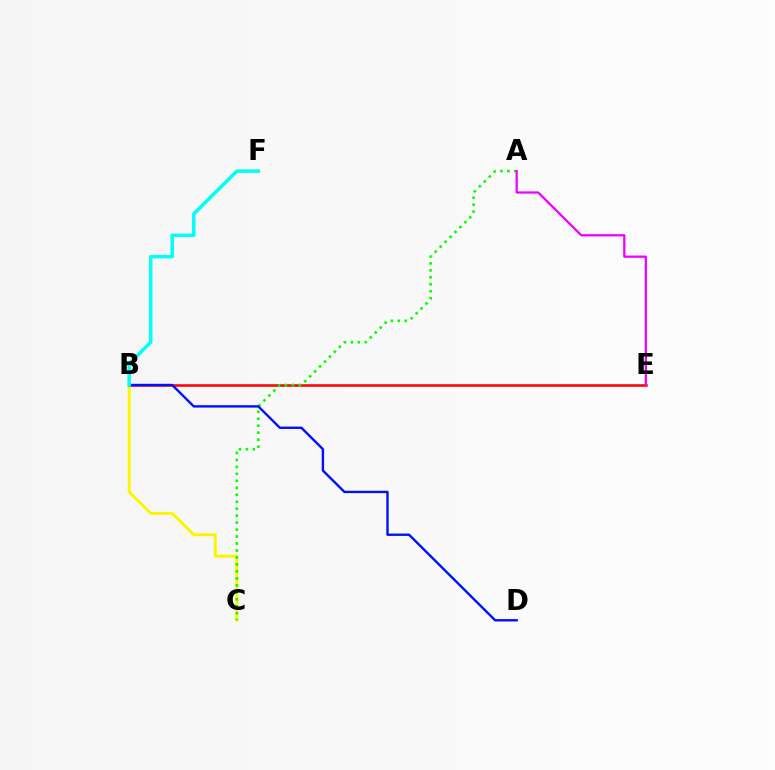{('B', 'C'): [{'color': '#fcf500', 'line_style': 'solid', 'thickness': 2.11}], ('B', 'E'): [{'color': '#ff0000', 'line_style': 'solid', 'thickness': 1.83}], ('A', 'C'): [{'color': '#08ff00', 'line_style': 'dotted', 'thickness': 1.89}], ('B', 'D'): [{'color': '#0010ff', 'line_style': 'solid', 'thickness': 1.72}], ('B', 'F'): [{'color': '#00fff6', 'line_style': 'solid', 'thickness': 2.52}], ('A', 'E'): [{'color': '#ee00ff', 'line_style': 'solid', 'thickness': 1.62}]}